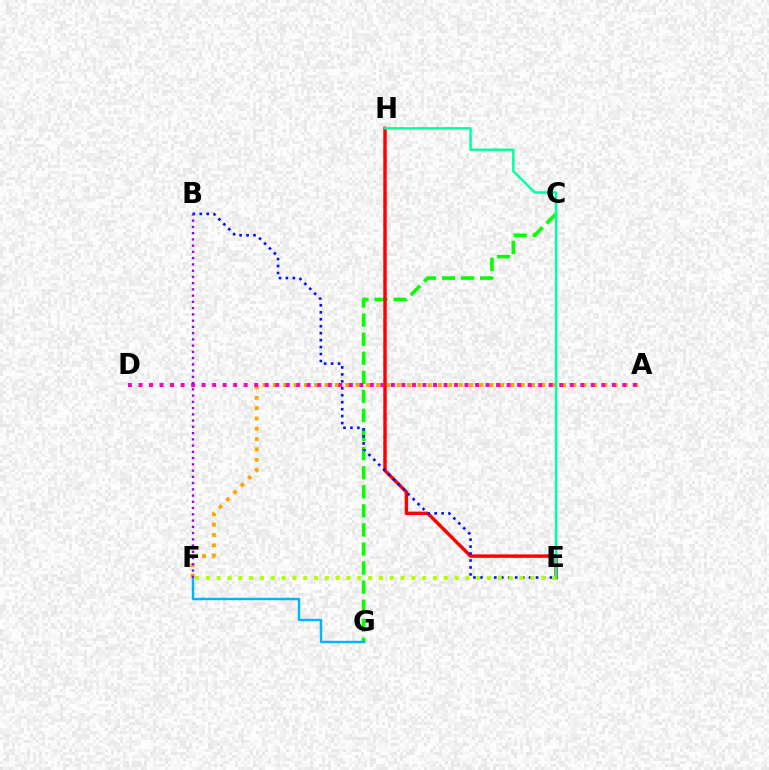{('C', 'G'): [{'color': '#08ff00', 'line_style': 'dashed', 'thickness': 2.59}], ('A', 'F'): [{'color': '#ffa500', 'line_style': 'dotted', 'thickness': 2.81}], ('E', 'H'): [{'color': '#ff0000', 'line_style': 'solid', 'thickness': 2.47}, {'color': '#00ff9d', 'line_style': 'solid', 'thickness': 1.75}], ('A', 'D'): [{'color': '#ff00bd', 'line_style': 'dotted', 'thickness': 2.86}], ('B', 'E'): [{'color': '#0010ff', 'line_style': 'dotted', 'thickness': 1.89}], ('F', 'G'): [{'color': '#00b5ff', 'line_style': 'solid', 'thickness': 1.75}], ('E', 'F'): [{'color': '#b3ff00', 'line_style': 'dotted', 'thickness': 2.94}], ('B', 'F'): [{'color': '#9b00ff', 'line_style': 'dotted', 'thickness': 1.7}]}